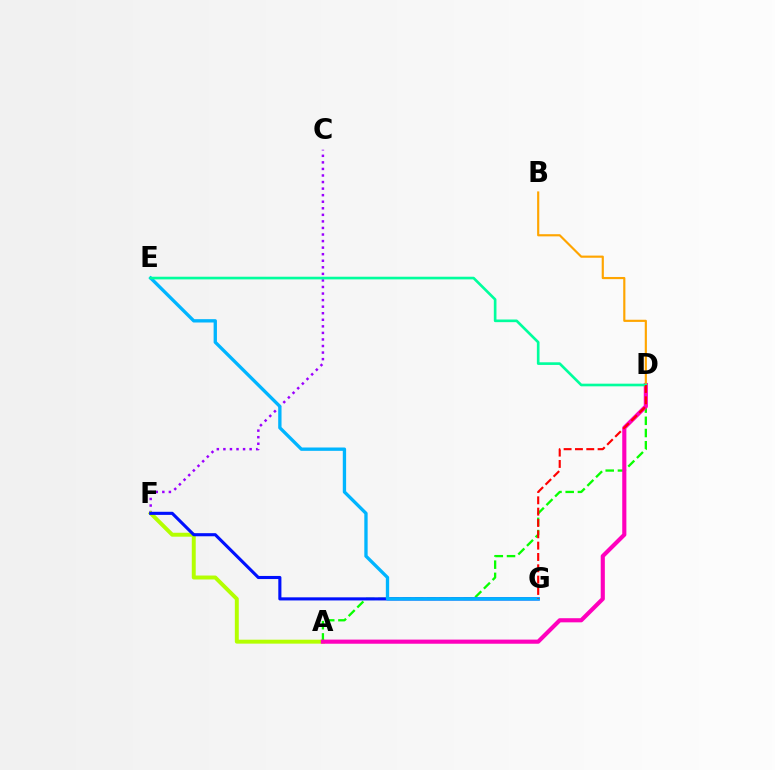{('C', 'F'): [{'color': '#9b00ff', 'line_style': 'dotted', 'thickness': 1.78}], ('A', 'F'): [{'color': '#b3ff00', 'line_style': 'solid', 'thickness': 2.84}], ('A', 'D'): [{'color': '#08ff00', 'line_style': 'dashed', 'thickness': 1.66}, {'color': '#ff00bd', 'line_style': 'solid', 'thickness': 2.98}], ('F', 'G'): [{'color': '#0010ff', 'line_style': 'solid', 'thickness': 2.24}], ('B', 'D'): [{'color': '#ffa500', 'line_style': 'solid', 'thickness': 1.56}], ('E', 'G'): [{'color': '#00b5ff', 'line_style': 'solid', 'thickness': 2.4}], ('D', 'E'): [{'color': '#00ff9d', 'line_style': 'solid', 'thickness': 1.91}], ('D', 'G'): [{'color': '#ff0000', 'line_style': 'dashed', 'thickness': 1.54}]}